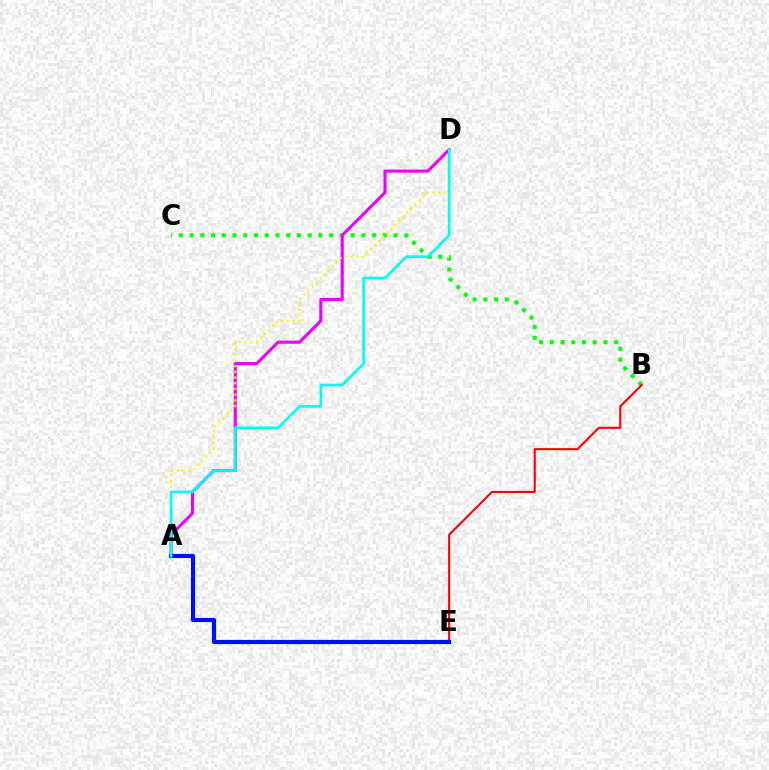{('B', 'C'): [{'color': '#08ff00', 'line_style': 'dotted', 'thickness': 2.92}], ('A', 'D'): [{'color': '#ee00ff', 'line_style': 'solid', 'thickness': 2.22}, {'color': '#fcf500', 'line_style': 'dotted', 'thickness': 1.55}, {'color': '#00fff6', 'line_style': 'solid', 'thickness': 1.92}], ('B', 'E'): [{'color': '#ff0000', 'line_style': 'solid', 'thickness': 1.52}], ('A', 'E'): [{'color': '#0010ff', 'line_style': 'solid', 'thickness': 2.99}]}